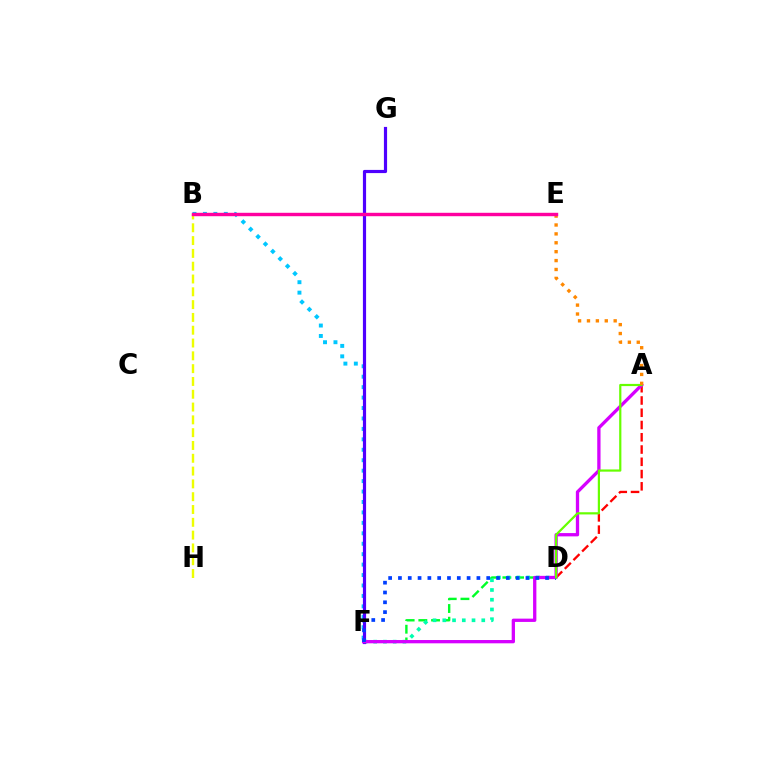{('B', 'F'): [{'color': '#00c7ff', 'line_style': 'dotted', 'thickness': 2.84}], ('A', 'D'): [{'color': '#ff0000', 'line_style': 'dashed', 'thickness': 1.67}, {'color': '#66ff00', 'line_style': 'solid', 'thickness': 1.59}], ('D', 'F'): [{'color': '#00ff27', 'line_style': 'dashed', 'thickness': 1.72}, {'color': '#00ffaf', 'line_style': 'dotted', 'thickness': 2.65}, {'color': '#003fff', 'line_style': 'dotted', 'thickness': 2.66}], ('F', 'G'): [{'color': '#4f00ff', 'line_style': 'solid', 'thickness': 2.29}], ('A', 'F'): [{'color': '#d600ff', 'line_style': 'solid', 'thickness': 2.37}], ('B', 'H'): [{'color': '#eeff00', 'line_style': 'dashed', 'thickness': 1.74}], ('A', 'E'): [{'color': '#ff8800', 'line_style': 'dotted', 'thickness': 2.42}], ('B', 'E'): [{'color': '#ff00a0', 'line_style': 'solid', 'thickness': 2.46}]}